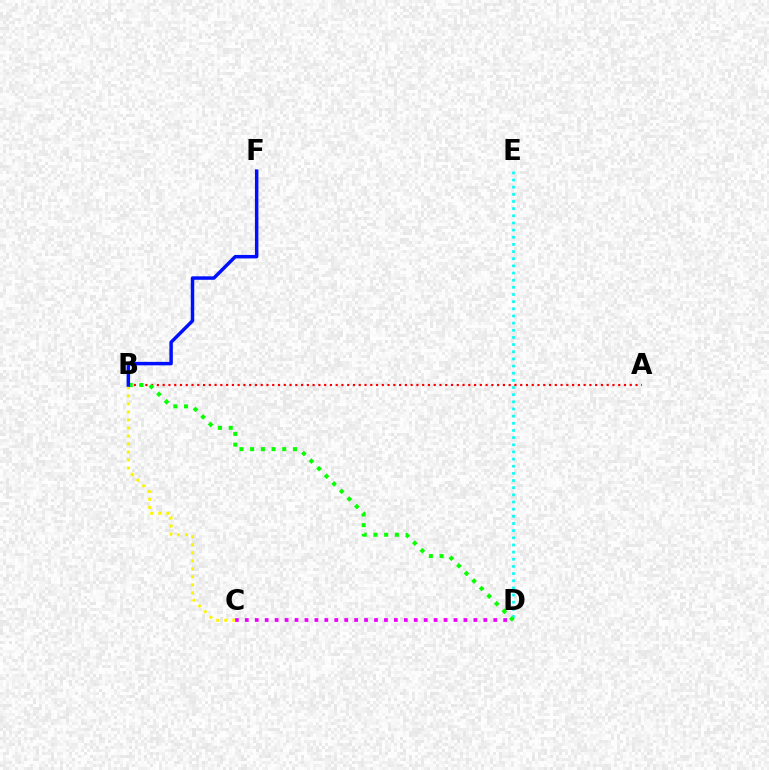{('D', 'E'): [{'color': '#00fff6', 'line_style': 'dotted', 'thickness': 1.94}], ('A', 'B'): [{'color': '#ff0000', 'line_style': 'dotted', 'thickness': 1.57}], ('C', 'D'): [{'color': '#ee00ff', 'line_style': 'dotted', 'thickness': 2.7}], ('B', 'C'): [{'color': '#fcf500', 'line_style': 'dotted', 'thickness': 2.18}], ('B', 'D'): [{'color': '#08ff00', 'line_style': 'dotted', 'thickness': 2.91}], ('B', 'F'): [{'color': '#0010ff', 'line_style': 'solid', 'thickness': 2.5}]}